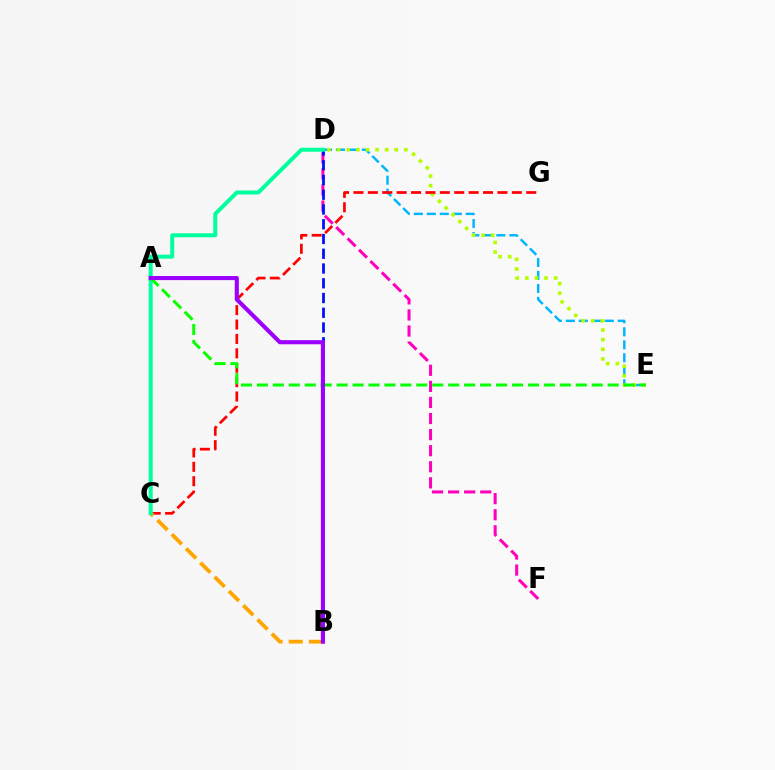{('D', 'E'): [{'color': '#00b5ff', 'line_style': 'dashed', 'thickness': 1.76}, {'color': '#b3ff00', 'line_style': 'dotted', 'thickness': 2.61}], ('D', 'F'): [{'color': '#ff00bd', 'line_style': 'dashed', 'thickness': 2.18}], ('C', 'G'): [{'color': '#ff0000', 'line_style': 'dashed', 'thickness': 1.96}], ('B', 'D'): [{'color': '#0010ff', 'line_style': 'dashed', 'thickness': 2.0}], ('B', 'C'): [{'color': '#ffa500', 'line_style': 'dashed', 'thickness': 2.74}], ('C', 'D'): [{'color': '#00ff9d', 'line_style': 'solid', 'thickness': 2.86}], ('A', 'E'): [{'color': '#08ff00', 'line_style': 'dashed', 'thickness': 2.17}], ('A', 'B'): [{'color': '#9b00ff', 'line_style': 'solid', 'thickness': 2.96}]}